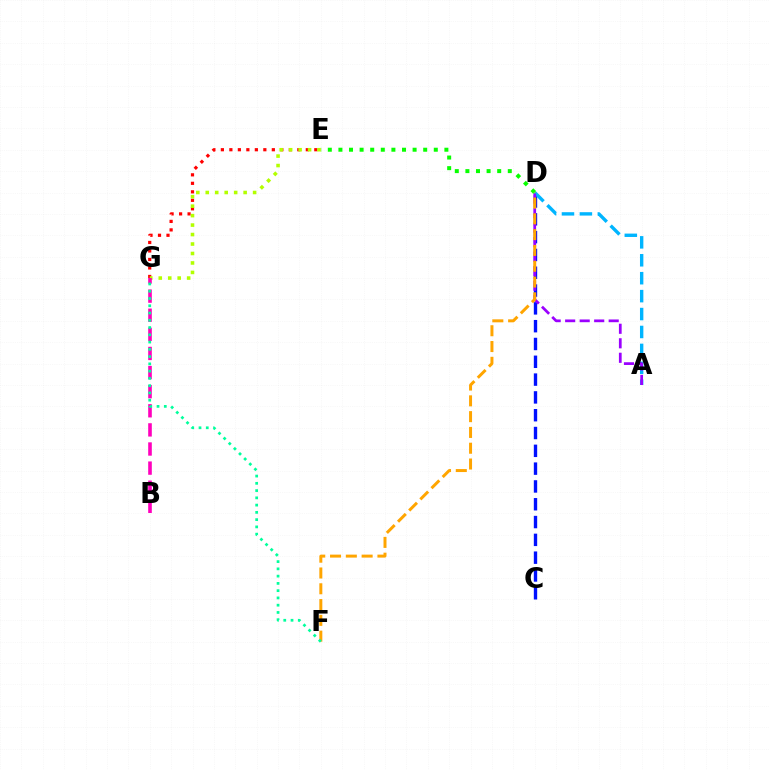{('C', 'D'): [{'color': '#0010ff', 'line_style': 'dashed', 'thickness': 2.42}], ('A', 'D'): [{'color': '#00b5ff', 'line_style': 'dashed', 'thickness': 2.44}, {'color': '#9b00ff', 'line_style': 'dashed', 'thickness': 1.97}], ('E', 'G'): [{'color': '#ff0000', 'line_style': 'dotted', 'thickness': 2.31}, {'color': '#b3ff00', 'line_style': 'dotted', 'thickness': 2.57}], ('D', 'E'): [{'color': '#08ff00', 'line_style': 'dotted', 'thickness': 2.88}], ('D', 'F'): [{'color': '#ffa500', 'line_style': 'dashed', 'thickness': 2.15}], ('B', 'G'): [{'color': '#ff00bd', 'line_style': 'dashed', 'thickness': 2.6}], ('F', 'G'): [{'color': '#00ff9d', 'line_style': 'dotted', 'thickness': 1.97}]}